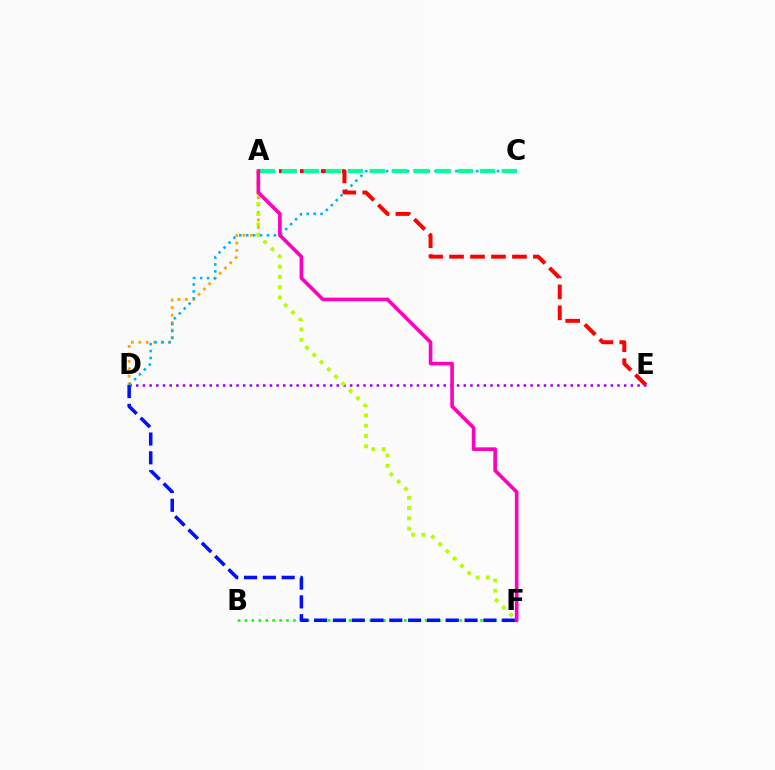{('D', 'E'): [{'color': '#9b00ff', 'line_style': 'dotted', 'thickness': 1.82}], ('B', 'F'): [{'color': '#08ff00', 'line_style': 'dotted', 'thickness': 1.88}], ('A', 'D'): [{'color': '#ffa500', 'line_style': 'dotted', 'thickness': 2.02}], ('D', 'F'): [{'color': '#0010ff', 'line_style': 'dashed', 'thickness': 2.55}], ('A', 'F'): [{'color': '#b3ff00', 'line_style': 'dotted', 'thickness': 2.79}, {'color': '#ff00bd', 'line_style': 'solid', 'thickness': 2.61}], ('C', 'D'): [{'color': '#00b5ff', 'line_style': 'dotted', 'thickness': 1.88}], ('A', 'E'): [{'color': '#ff0000', 'line_style': 'dashed', 'thickness': 2.85}], ('A', 'C'): [{'color': '#00ff9d', 'line_style': 'dashed', 'thickness': 2.99}]}